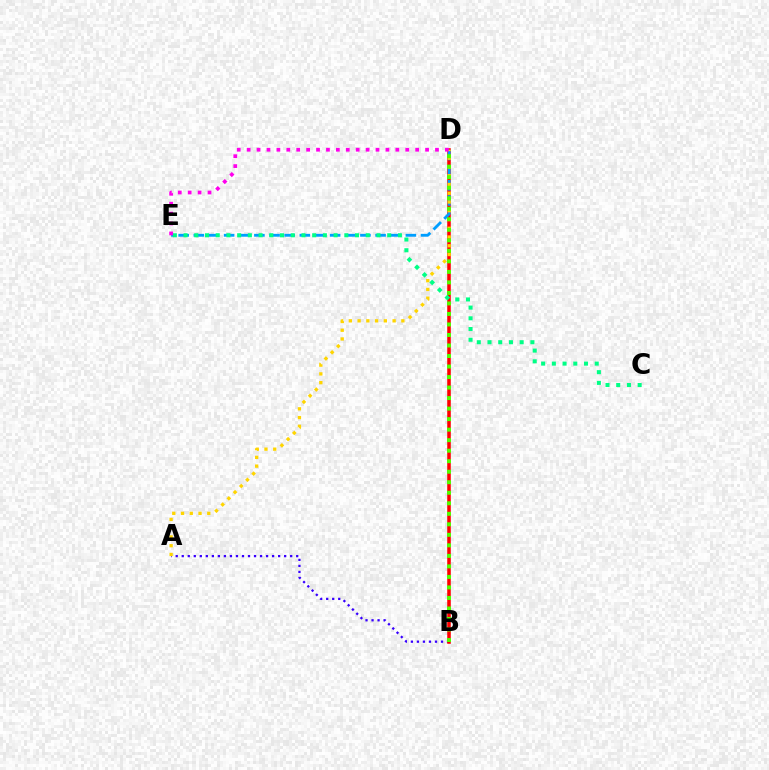{('A', 'B'): [{'color': '#3700ff', 'line_style': 'dotted', 'thickness': 1.64}], ('B', 'D'): [{'color': '#ff0000', 'line_style': 'solid', 'thickness': 2.55}, {'color': '#4fff00', 'line_style': 'dotted', 'thickness': 2.86}], ('D', 'E'): [{'color': '#009eff', 'line_style': 'dashed', 'thickness': 2.06}, {'color': '#ff00ed', 'line_style': 'dotted', 'thickness': 2.69}], ('A', 'D'): [{'color': '#ffd500', 'line_style': 'dotted', 'thickness': 2.38}], ('C', 'E'): [{'color': '#00ff86', 'line_style': 'dotted', 'thickness': 2.91}]}